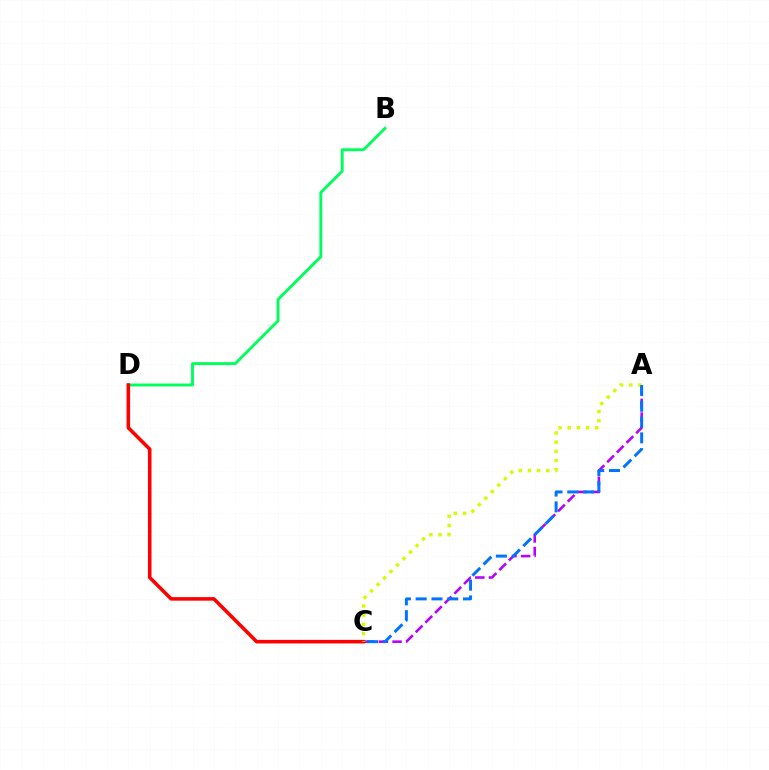{('B', 'D'): [{'color': '#00ff5c', 'line_style': 'solid', 'thickness': 2.08}], ('C', 'D'): [{'color': '#ff0000', 'line_style': 'solid', 'thickness': 2.56}], ('A', 'C'): [{'color': '#b900ff', 'line_style': 'dashed', 'thickness': 1.86}, {'color': '#d1ff00', 'line_style': 'dotted', 'thickness': 2.49}, {'color': '#0074ff', 'line_style': 'dashed', 'thickness': 2.14}]}